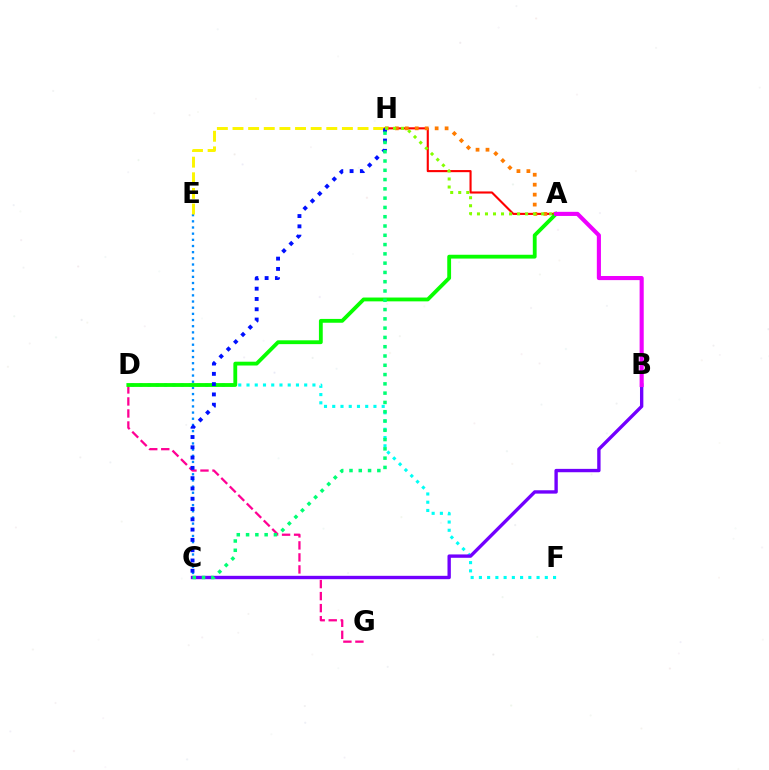{('A', 'H'): [{'color': '#ff0000', 'line_style': 'solid', 'thickness': 1.52}, {'color': '#ff7c00', 'line_style': 'dotted', 'thickness': 2.7}, {'color': '#84ff00', 'line_style': 'dotted', 'thickness': 2.18}], ('D', 'G'): [{'color': '#ff0094', 'line_style': 'dashed', 'thickness': 1.63}], ('C', 'E'): [{'color': '#008cff', 'line_style': 'dotted', 'thickness': 1.68}], ('D', 'F'): [{'color': '#00fff6', 'line_style': 'dotted', 'thickness': 2.24}], ('A', 'D'): [{'color': '#08ff00', 'line_style': 'solid', 'thickness': 2.75}], ('E', 'H'): [{'color': '#fcf500', 'line_style': 'dashed', 'thickness': 2.12}], ('B', 'C'): [{'color': '#7200ff', 'line_style': 'solid', 'thickness': 2.42}], ('C', 'H'): [{'color': '#0010ff', 'line_style': 'dotted', 'thickness': 2.8}, {'color': '#00ff74', 'line_style': 'dotted', 'thickness': 2.52}], ('A', 'B'): [{'color': '#ee00ff', 'line_style': 'solid', 'thickness': 2.96}]}